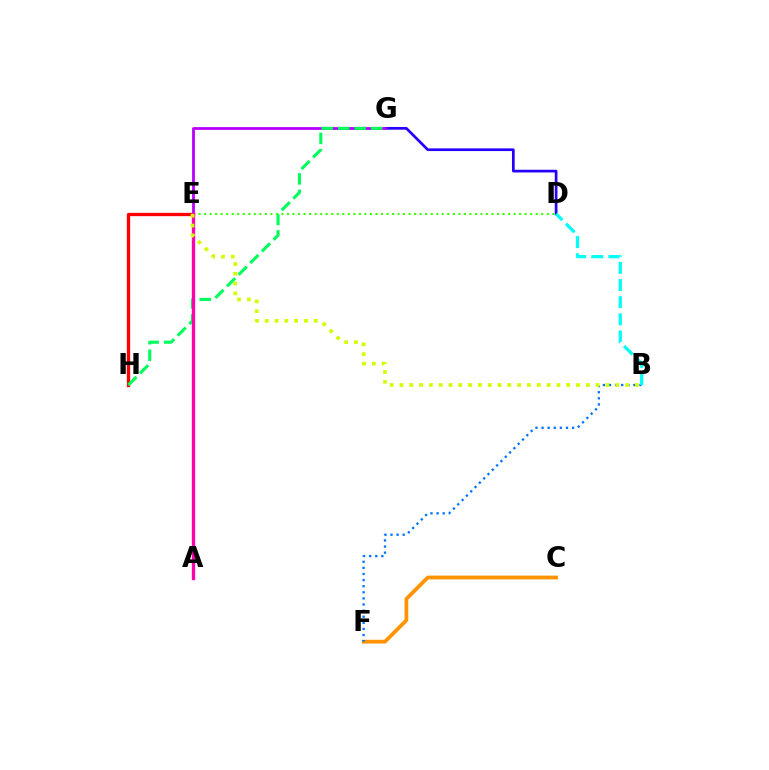{('D', 'G'): [{'color': '#2500ff', 'line_style': 'solid', 'thickness': 1.94}], ('E', 'G'): [{'color': '#b900ff', 'line_style': 'solid', 'thickness': 2.02}], ('E', 'H'): [{'color': '#ff0000', 'line_style': 'solid', 'thickness': 2.37}], ('G', 'H'): [{'color': '#00ff5c', 'line_style': 'dashed', 'thickness': 2.24}], ('C', 'F'): [{'color': '#ff9400', 'line_style': 'solid', 'thickness': 2.71}], ('B', 'F'): [{'color': '#0074ff', 'line_style': 'dotted', 'thickness': 1.66}], ('D', 'E'): [{'color': '#3dff00', 'line_style': 'dotted', 'thickness': 1.5}], ('B', 'D'): [{'color': '#00fff6', 'line_style': 'dashed', 'thickness': 2.33}], ('A', 'E'): [{'color': '#ff00ac', 'line_style': 'solid', 'thickness': 2.38}], ('B', 'E'): [{'color': '#d1ff00', 'line_style': 'dotted', 'thickness': 2.67}]}